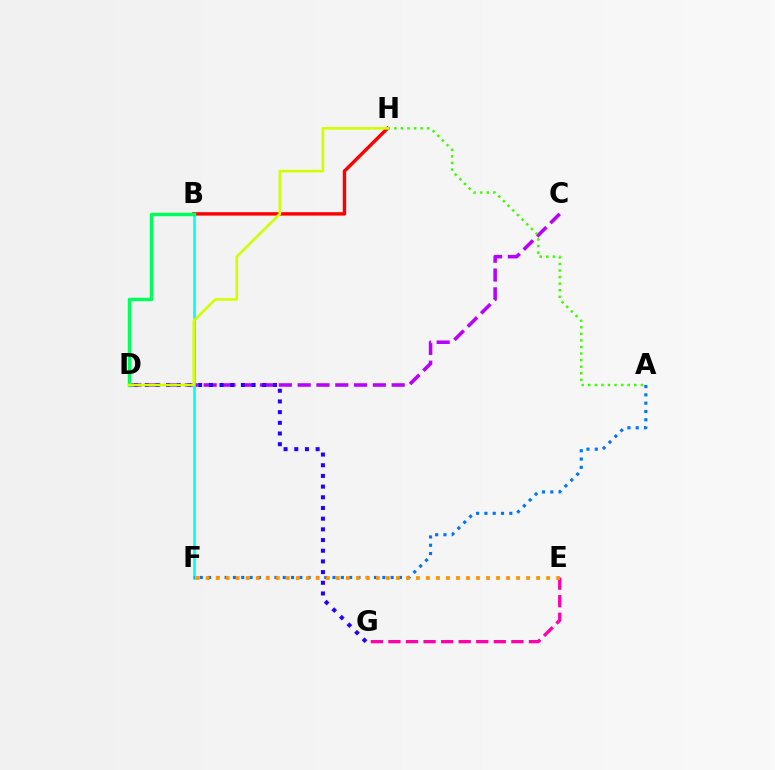{('E', 'G'): [{'color': '#ff00ac', 'line_style': 'dashed', 'thickness': 2.39}], ('C', 'D'): [{'color': '#b900ff', 'line_style': 'dashed', 'thickness': 2.55}], ('D', 'G'): [{'color': '#2500ff', 'line_style': 'dotted', 'thickness': 2.9}], ('B', 'F'): [{'color': '#00fff6', 'line_style': 'solid', 'thickness': 1.93}], ('B', 'H'): [{'color': '#ff0000', 'line_style': 'solid', 'thickness': 2.45}], ('B', 'D'): [{'color': '#00ff5c', 'line_style': 'solid', 'thickness': 2.5}], ('A', 'F'): [{'color': '#0074ff', 'line_style': 'dotted', 'thickness': 2.25}], ('E', 'F'): [{'color': '#ff9400', 'line_style': 'dotted', 'thickness': 2.72}], ('A', 'H'): [{'color': '#3dff00', 'line_style': 'dotted', 'thickness': 1.79}], ('D', 'H'): [{'color': '#d1ff00', 'line_style': 'solid', 'thickness': 1.88}]}